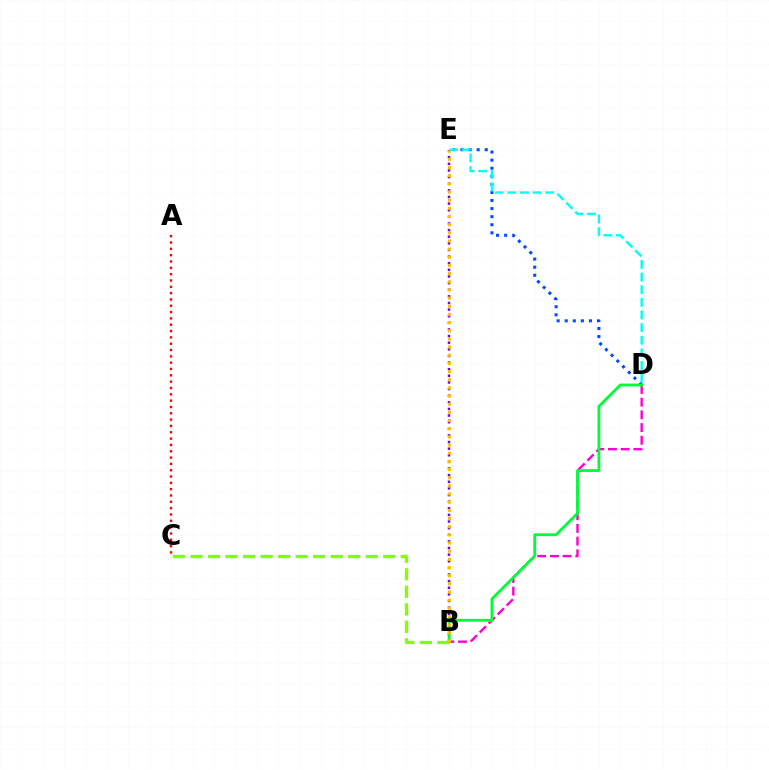{('D', 'E'): [{'color': '#004bff', 'line_style': 'dotted', 'thickness': 2.19}, {'color': '#00fff6', 'line_style': 'dashed', 'thickness': 1.72}], ('A', 'C'): [{'color': '#ff0000', 'line_style': 'dotted', 'thickness': 1.72}], ('B', 'D'): [{'color': '#ff00cf', 'line_style': 'dashed', 'thickness': 1.73}, {'color': '#00ff39', 'line_style': 'solid', 'thickness': 2.05}], ('B', 'E'): [{'color': '#7200ff', 'line_style': 'dotted', 'thickness': 1.8}, {'color': '#ffbd00', 'line_style': 'dotted', 'thickness': 2.22}], ('B', 'C'): [{'color': '#84ff00', 'line_style': 'dashed', 'thickness': 2.38}]}